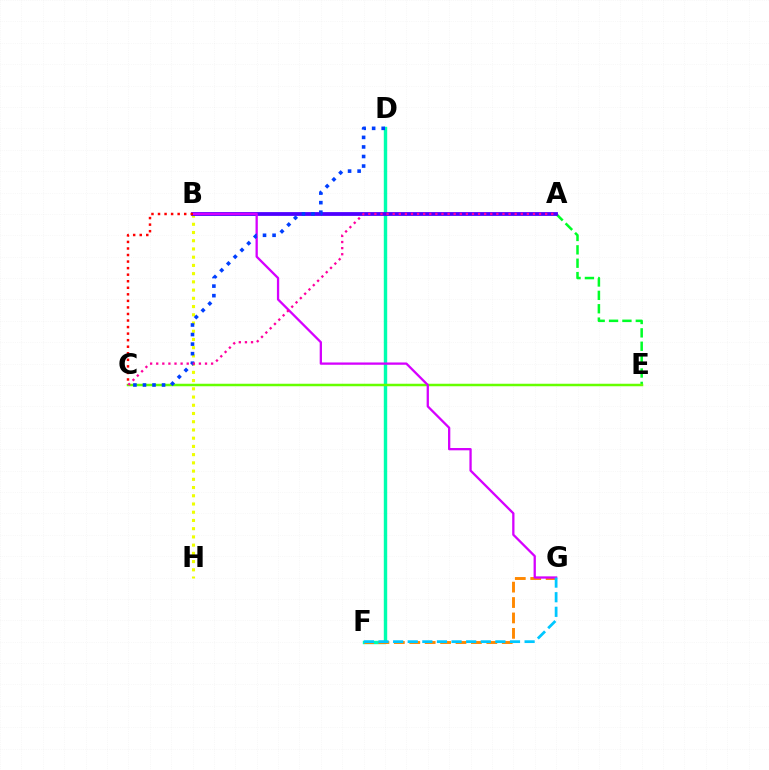{('A', 'E'): [{'color': '#00ff27', 'line_style': 'dashed', 'thickness': 1.82}], ('D', 'F'): [{'color': '#00ffaf', 'line_style': 'solid', 'thickness': 2.46}], ('F', 'G'): [{'color': '#ff8800', 'line_style': 'dashed', 'thickness': 2.09}, {'color': '#00c7ff', 'line_style': 'dashed', 'thickness': 1.98}], ('B', 'H'): [{'color': '#eeff00', 'line_style': 'dotted', 'thickness': 2.24}], ('A', 'B'): [{'color': '#4f00ff', 'line_style': 'solid', 'thickness': 2.73}], ('C', 'E'): [{'color': '#66ff00', 'line_style': 'solid', 'thickness': 1.8}], ('B', 'G'): [{'color': '#d600ff', 'line_style': 'solid', 'thickness': 1.65}], ('C', 'D'): [{'color': '#003fff', 'line_style': 'dotted', 'thickness': 2.59}], ('B', 'C'): [{'color': '#ff0000', 'line_style': 'dotted', 'thickness': 1.78}], ('A', 'C'): [{'color': '#ff00a0', 'line_style': 'dotted', 'thickness': 1.66}]}